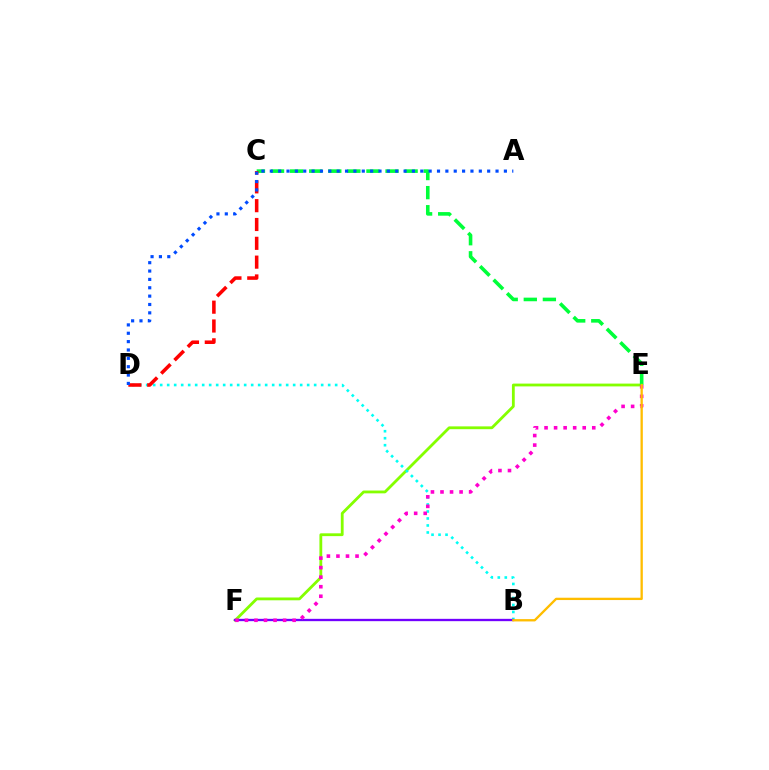{('E', 'F'): [{'color': '#84ff00', 'line_style': 'solid', 'thickness': 2.02}, {'color': '#ff00cf', 'line_style': 'dotted', 'thickness': 2.59}], ('C', 'E'): [{'color': '#00ff39', 'line_style': 'dashed', 'thickness': 2.59}], ('B', 'D'): [{'color': '#00fff6', 'line_style': 'dotted', 'thickness': 1.9}], ('B', 'F'): [{'color': '#7200ff', 'line_style': 'solid', 'thickness': 1.68}], ('B', 'E'): [{'color': '#ffbd00', 'line_style': 'solid', 'thickness': 1.67}], ('C', 'D'): [{'color': '#ff0000', 'line_style': 'dashed', 'thickness': 2.56}], ('A', 'D'): [{'color': '#004bff', 'line_style': 'dotted', 'thickness': 2.27}]}